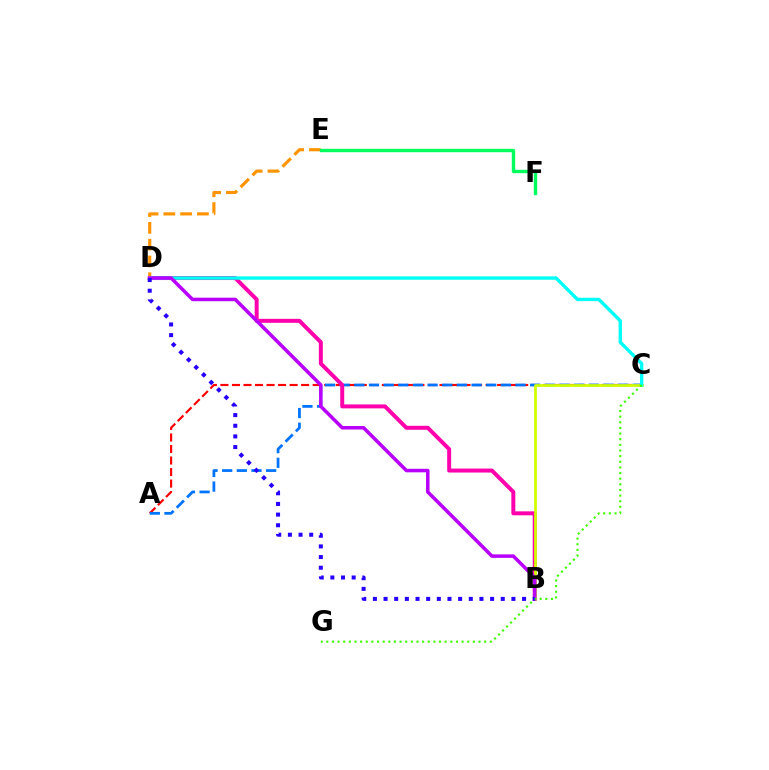{('A', 'C'): [{'color': '#ff0000', 'line_style': 'dashed', 'thickness': 1.57}, {'color': '#0074ff', 'line_style': 'dashed', 'thickness': 1.99}], ('B', 'D'): [{'color': '#ff00ac', 'line_style': 'solid', 'thickness': 2.86}, {'color': '#b900ff', 'line_style': 'solid', 'thickness': 2.54}, {'color': '#2500ff', 'line_style': 'dotted', 'thickness': 2.89}], ('B', 'C'): [{'color': '#d1ff00', 'line_style': 'solid', 'thickness': 1.98}], ('D', 'E'): [{'color': '#ff9400', 'line_style': 'dashed', 'thickness': 2.28}], ('C', 'D'): [{'color': '#00fff6', 'line_style': 'solid', 'thickness': 2.42}], ('E', 'F'): [{'color': '#00ff5c', 'line_style': 'solid', 'thickness': 2.44}], ('C', 'G'): [{'color': '#3dff00', 'line_style': 'dotted', 'thickness': 1.53}]}